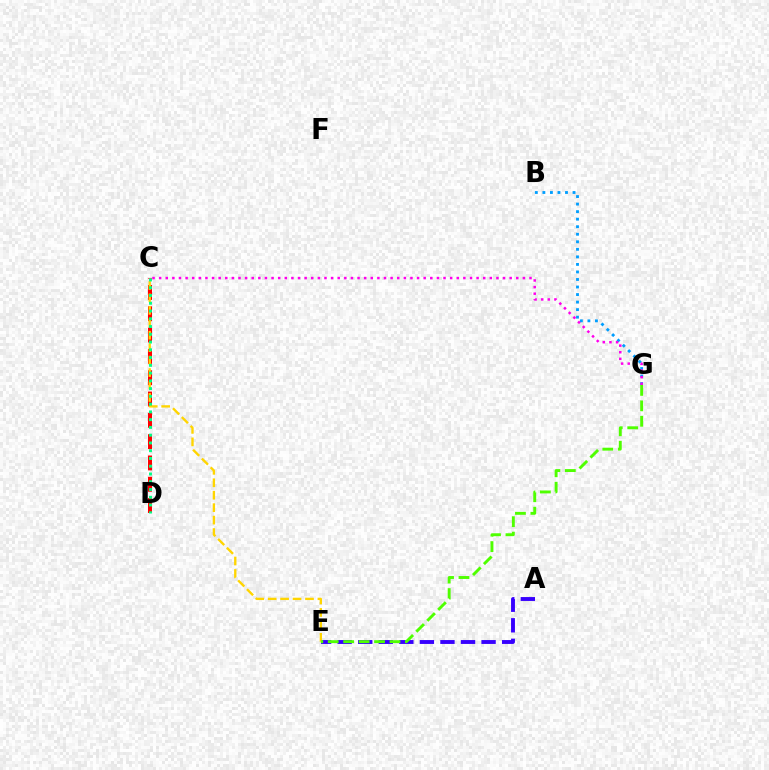{('A', 'E'): [{'color': '#3700ff', 'line_style': 'dashed', 'thickness': 2.79}], ('C', 'D'): [{'color': '#ff0000', 'line_style': 'dashed', 'thickness': 2.89}, {'color': '#00ff86', 'line_style': 'dotted', 'thickness': 2.11}], ('B', 'G'): [{'color': '#009eff', 'line_style': 'dotted', 'thickness': 2.05}], ('C', 'E'): [{'color': '#ffd500', 'line_style': 'dashed', 'thickness': 1.69}], ('C', 'G'): [{'color': '#ff00ed', 'line_style': 'dotted', 'thickness': 1.8}], ('E', 'G'): [{'color': '#4fff00', 'line_style': 'dashed', 'thickness': 2.1}]}